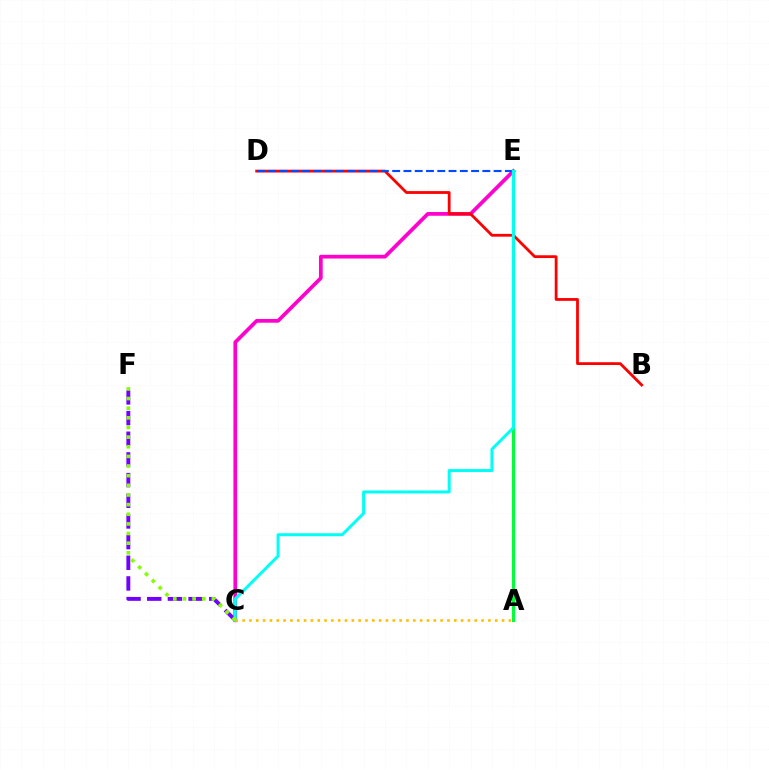{('C', 'F'): [{'color': '#7200ff', 'line_style': 'dashed', 'thickness': 2.81}, {'color': '#84ff00', 'line_style': 'dotted', 'thickness': 2.62}], ('C', 'E'): [{'color': '#ff00cf', 'line_style': 'solid', 'thickness': 2.68}, {'color': '#00fff6', 'line_style': 'solid', 'thickness': 2.15}], ('A', 'E'): [{'color': '#00ff39', 'line_style': 'solid', 'thickness': 2.19}], ('B', 'D'): [{'color': '#ff0000', 'line_style': 'solid', 'thickness': 2.01}], ('D', 'E'): [{'color': '#004bff', 'line_style': 'dashed', 'thickness': 1.53}], ('A', 'C'): [{'color': '#ffbd00', 'line_style': 'dotted', 'thickness': 1.85}]}